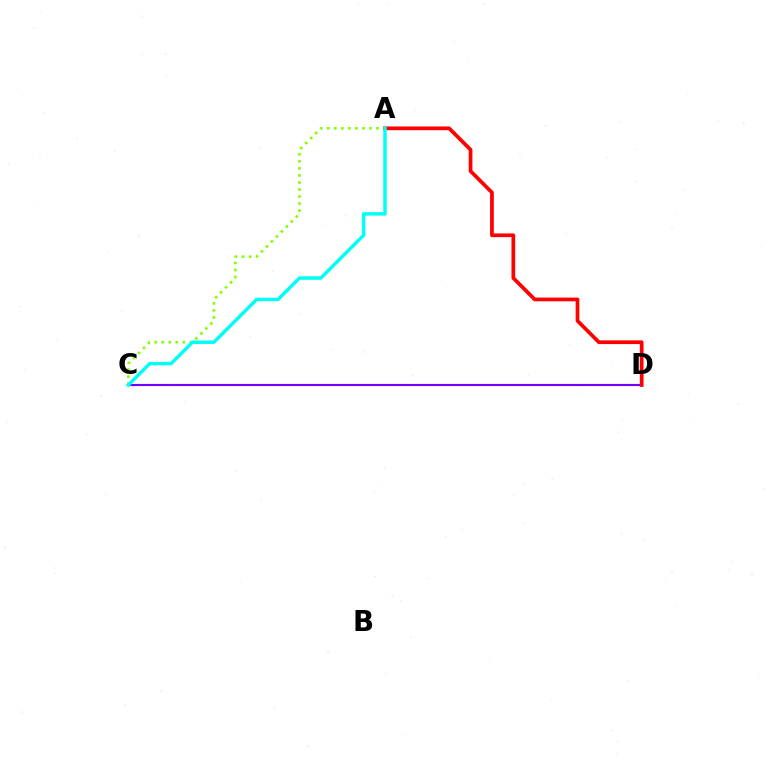{('A', 'C'): [{'color': '#84ff00', 'line_style': 'dotted', 'thickness': 1.91}, {'color': '#00fff6', 'line_style': 'solid', 'thickness': 2.48}], ('C', 'D'): [{'color': '#7200ff', 'line_style': 'solid', 'thickness': 1.54}], ('A', 'D'): [{'color': '#ff0000', 'line_style': 'solid', 'thickness': 2.68}]}